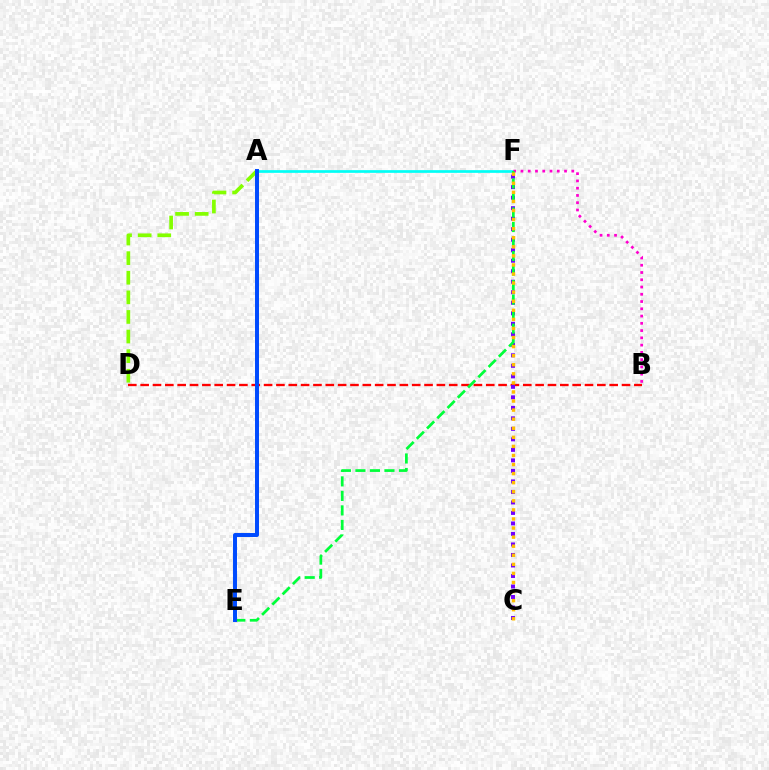{('A', 'D'): [{'color': '#84ff00', 'line_style': 'dashed', 'thickness': 2.66}], ('A', 'F'): [{'color': '#00fff6', 'line_style': 'solid', 'thickness': 1.94}], ('B', 'D'): [{'color': '#ff0000', 'line_style': 'dashed', 'thickness': 1.68}], ('C', 'F'): [{'color': '#7200ff', 'line_style': 'dotted', 'thickness': 2.86}, {'color': '#ffbd00', 'line_style': 'dotted', 'thickness': 2.47}], ('B', 'F'): [{'color': '#ff00cf', 'line_style': 'dotted', 'thickness': 1.97}], ('E', 'F'): [{'color': '#00ff39', 'line_style': 'dashed', 'thickness': 1.97}], ('A', 'E'): [{'color': '#004bff', 'line_style': 'solid', 'thickness': 2.86}]}